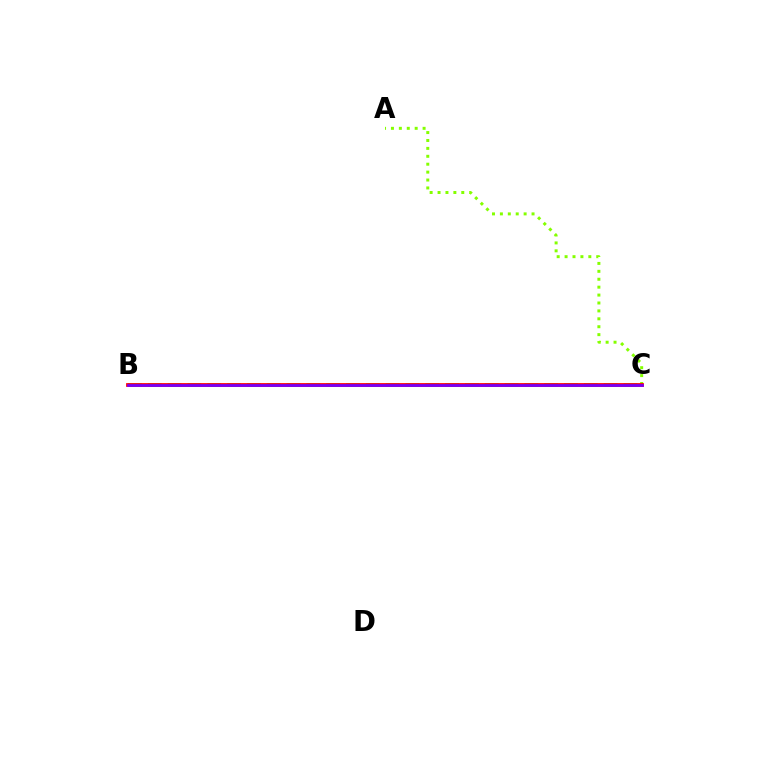{('A', 'C'): [{'color': '#84ff00', 'line_style': 'dotted', 'thickness': 2.15}], ('B', 'C'): [{'color': '#00fff6', 'line_style': 'dashed', 'thickness': 2.69}, {'color': '#ff0000', 'line_style': 'solid', 'thickness': 2.71}, {'color': '#7200ff', 'line_style': 'solid', 'thickness': 1.93}]}